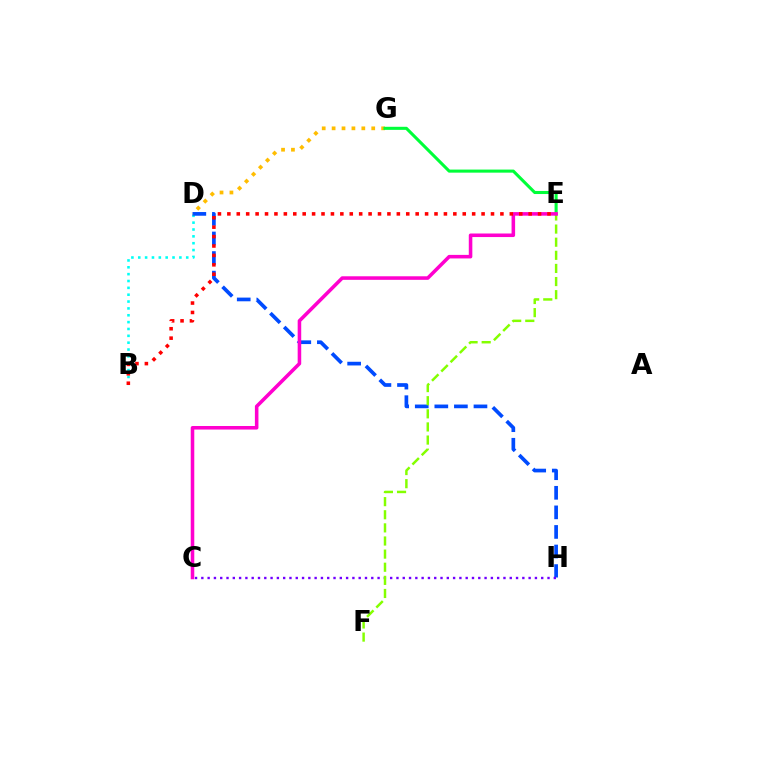{('B', 'D'): [{'color': '#00fff6', 'line_style': 'dotted', 'thickness': 1.86}], ('D', 'H'): [{'color': '#004bff', 'line_style': 'dashed', 'thickness': 2.66}], ('C', 'H'): [{'color': '#7200ff', 'line_style': 'dotted', 'thickness': 1.71}], ('D', 'G'): [{'color': '#ffbd00', 'line_style': 'dotted', 'thickness': 2.69}], ('E', 'F'): [{'color': '#84ff00', 'line_style': 'dashed', 'thickness': 1.78}], ('E', 'G'): [{'color': '#00ff39', 'line_style': 'solid', 'thickness': 2.21}], ('C', 'E'): [{'color': '#ff00cf', 'line_style': 'solid', 'thickness': 2.56}], ('B', 'E'): [{'color': '#ff0000', 'line_style': 'dotted', 'thickness': 2.56}]}